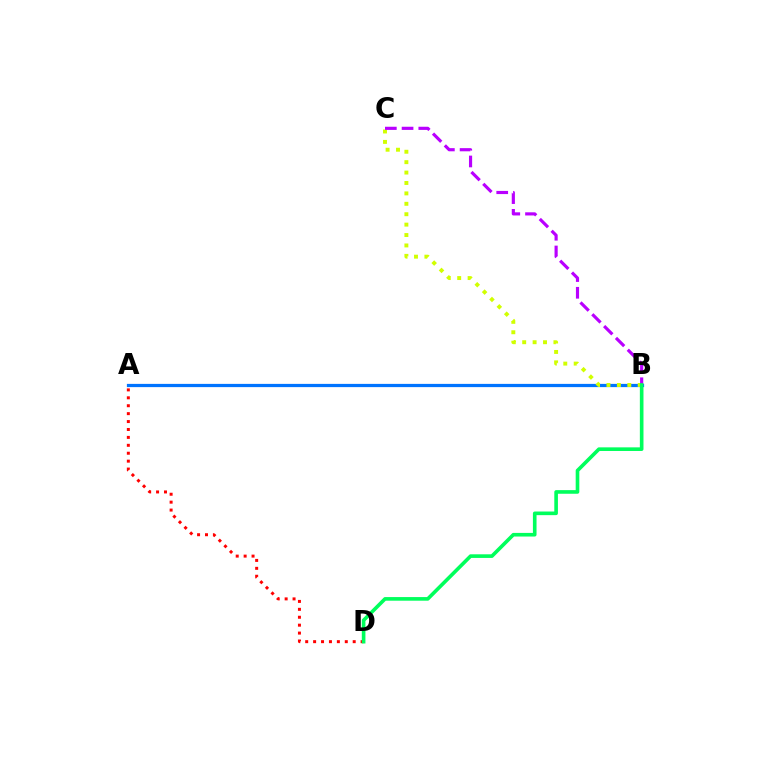{('A', 'D'): [{'color': '#ff0000', 'line_style': 'dotted', 'thickness': 2.15}], ('A', 'B'): [{'color': '#0074ff', 'line_style': 'solid', 'thickness': 2.33}], ('B', 'C'): [{'color': '#d1ff00', 'line_style': 'dotted', 'thickness': 2.83}, {'color': '#b900ff', 'line_style': 'dashed', 'thickness': 2.27}], ('B', 'D'): [{'color': '#00ff5c', 'line_style': 'solid', 'thickness': 2.61}]}